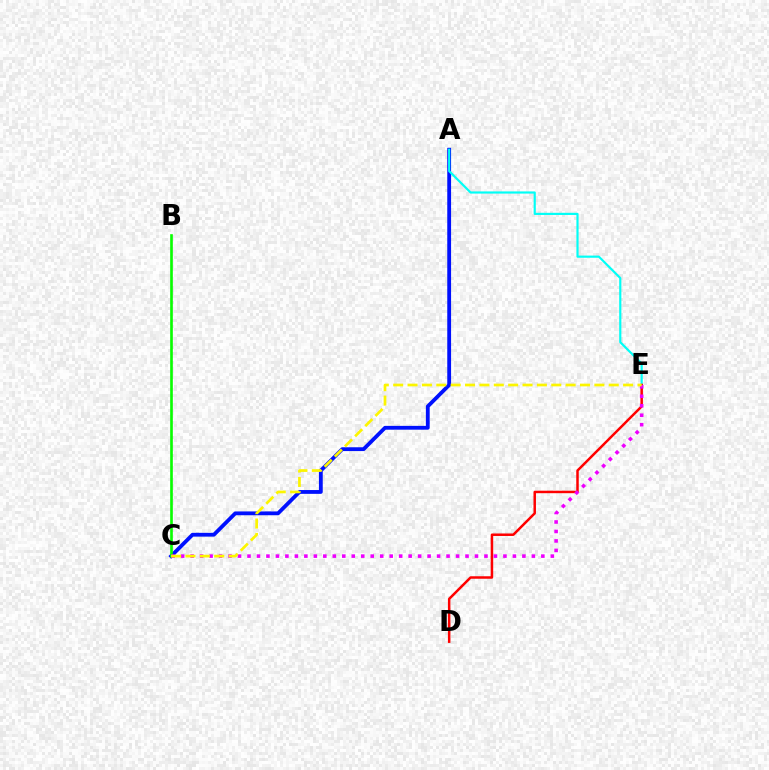{('A', 'C'): [{'color': '#0010ff', 'line_style': 'solid', 'thickness': 2.74}], ('A', 'E'): [{'color': '#00fff6', 'line_style': 'solid', 'thickness': 1.56}], ('B', 'C'): [{'color': '#08ff00', 'line_style': 'solid', 'thickness': 1.91}], ('D', 'E'): [{'color': '#ff0000', 'line_style': 'solid', 'thickness': 1.79}], ('C', 'E'): [{'color': '#ee00ff', 'line_style': 'dotted', 'thickness': 2.58}, {'color': '#fcf500', 'line_style': 'dashed', 'thickness': 1.95}]}